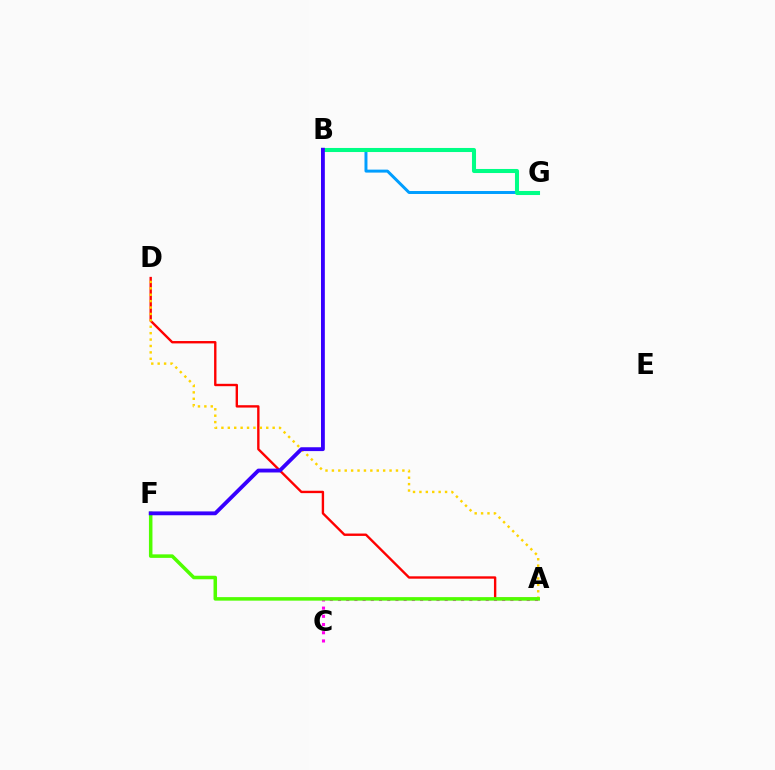{('A', 'C'): [{'color': '#ff00ed', 'line_style': 'dotted', 'thickness': 2.23}], ('A', 'D'): [{'color': '#ff0000', 'line_style': 'solid', 'thickness': 1.71}, {'color': '#ffd500', 'line_style': 'dotted', 'thickness': 1.74}], ('B', 'G'): [{'color': '#009eff', 'line_style': 'solid', 'thickness': 2.14}, {'color': '#00ff86', 'line_style': 'solid', 'thickness': 2.93}], ('A', 'F'): [{'color': '#4fff00', 'line_style': 'solid', 'thickness': 2.53}], ('B', 'F'): [{'color': '#3700ff', 'line_style': 'solid', 'thickness': 2.77}]}